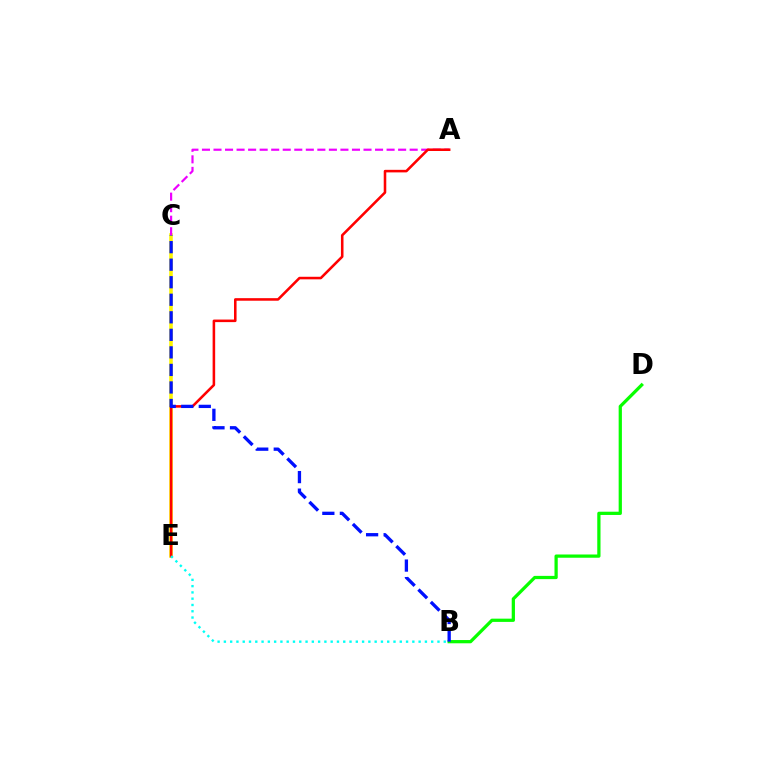{('C', 'E'): [{'color': '#fcf500', 'line_style': 'solid', 'thickness': 2.57}], ('B', 'D'): [{'color': '#08ff00', 'line_style': 'solid', 'thickness': 2.34}], ('A', 'C'): [{'color': '#ee00ff', 'line_style': 'dashed', 'thickness': 1.57}], ('A', 'E'): [{'color': '#ff0000', 'line_style': 'solid', 'thickness': 1.84}], ('B', 'C'): [{'color': '#0010ff', 'line_style': 'dashed', 'thickness': 2.38}], ('B', 'E'): [{'color': '#00fff6', 'line_style': 'dotted', 'thickness': 1.71}]}